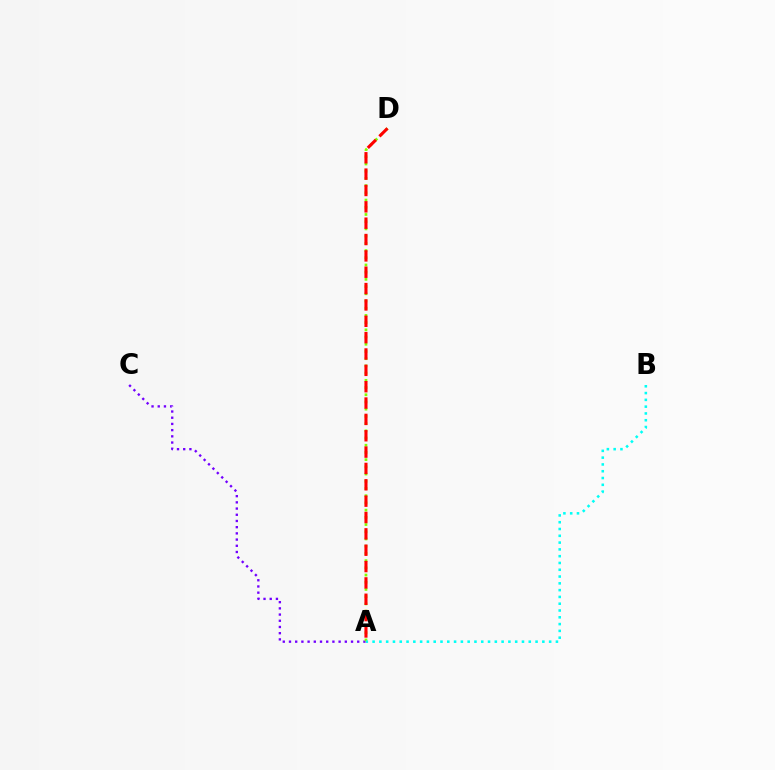{('A', 'C'): [{'color': '#7200ff', 'line_style': 'dotted', 'thickness': 1.69}], ('A', 'D'): [{'color': '#84ff00', 'line_style': 'dotted', 'thickness': 1.96}, {'color': '#ff0000', 'line_style': 'dashed', 'thickness': 2.22}], ('A', 'B'): [{'color': '#00fff6', 'line_style': 'dotted', 'thickness': 1.84}]}